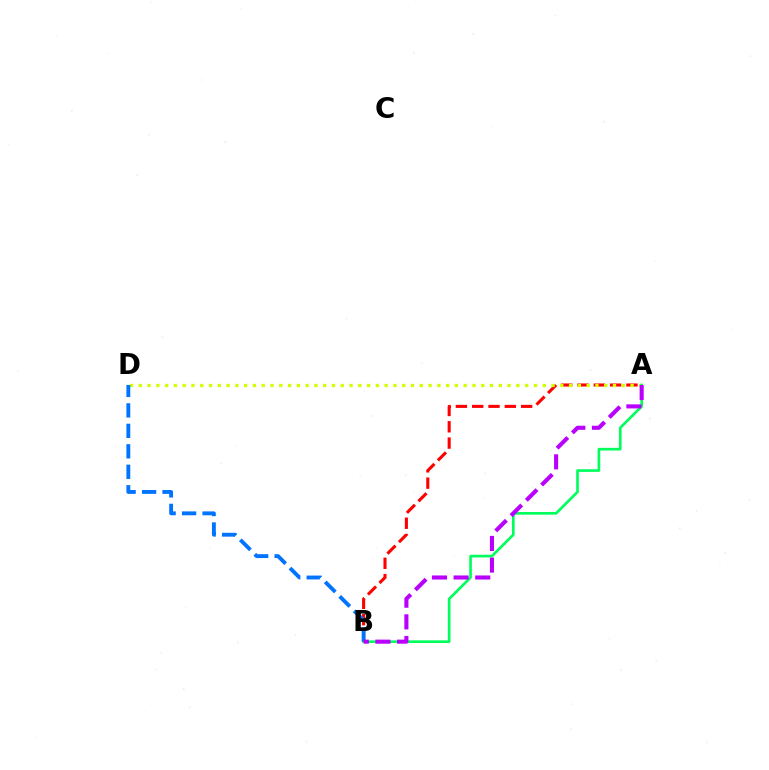{('A', 'B'): [{'color': '#ff0000', 'line_style': 'dashed', 'thickness': 2.22}, {'color': '#00ff5c', 'line_style': 'solid', 'thickness': 1.92}, {'color': '#b900ff', 'line_style': 'dashed', 'thickness': 2.94}], ('A', 'D'): [{'color': '#d1ff00', 'line_style': 'dotted', 'thickness': 2.39}], ('B', 'D'): [{'color': '#0074ff', 'line_style': 'dashed', 'thickness': 2.78}]}